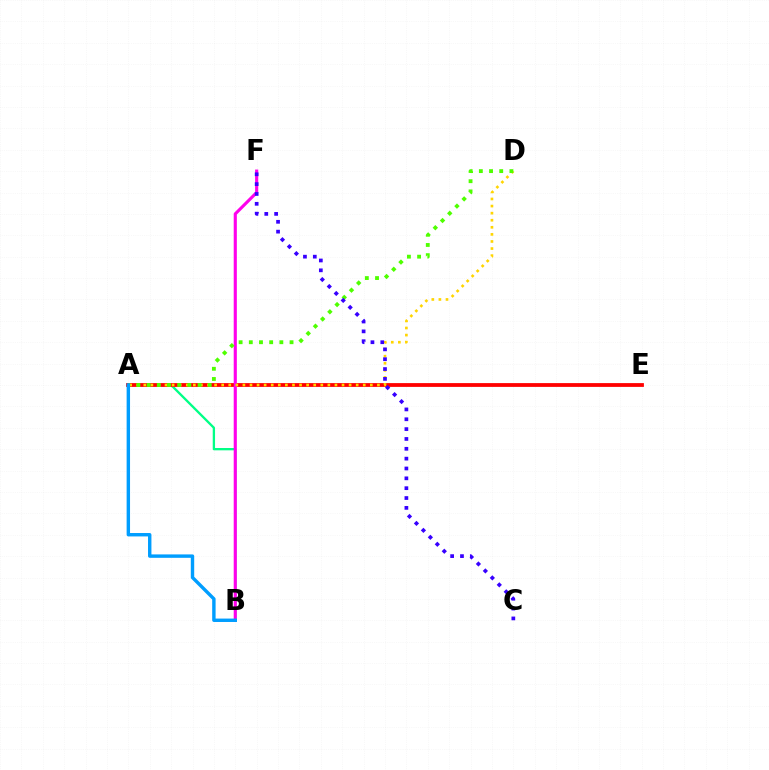{('A', 'B'): [{'color': '#00ff86', 'line_style': 'solid', 'thickness': 1.67}, {'color': '#009eff', 'line_style': 'solid', 'thickness': 2.45}], ('A', 'E'): [{'color': '#ff0000', 'line_style': 'solid', 'thickness': 2.73}], ('B', 'F'): [{'color': '#ff00ed', 'line_style': 'solid', 'thickness': 2.25}], ('A', 'D'): [{'color': '#ffd500', 'line_style': 'dotted', 'thickness': 1.92}, {'color': '#4fff00', 'line_style': 'dotted', 'thickness': 2.77}], ('C', 'F'): [{'color': '#3700ff', 'line_style': 'dotted', 'thickness': 2.68}]}